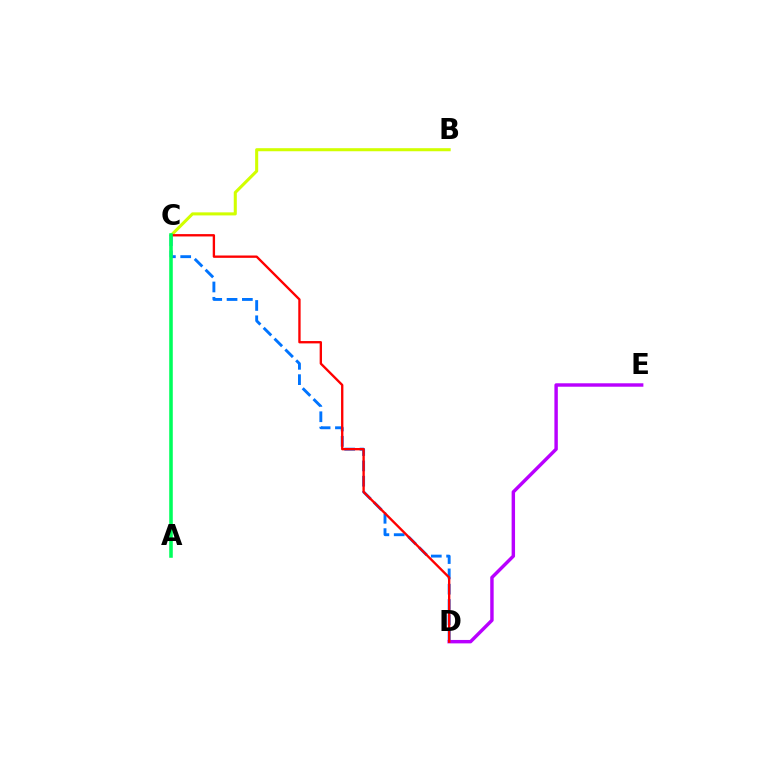{('B', 'C'): [{'color': '#d1ff00', 'line_style': 'solid', 'thickness': 2.2}], ('C', 'D'): [{'color': '#0074ff', 'line_style': 'dashed', 'thickness': 2.08}, {'color': '#ff0000', 'line_style': 'solid', 'thickness': 1.69}], ('D', 'E'): [{'color': '#b900ff', 'line_style': 'solid', 'thickness': 2.47}], ('A', 'C'): [{'color': '#00ff5c', 'line_style': 'solid', 'thickness': 2.57}]}